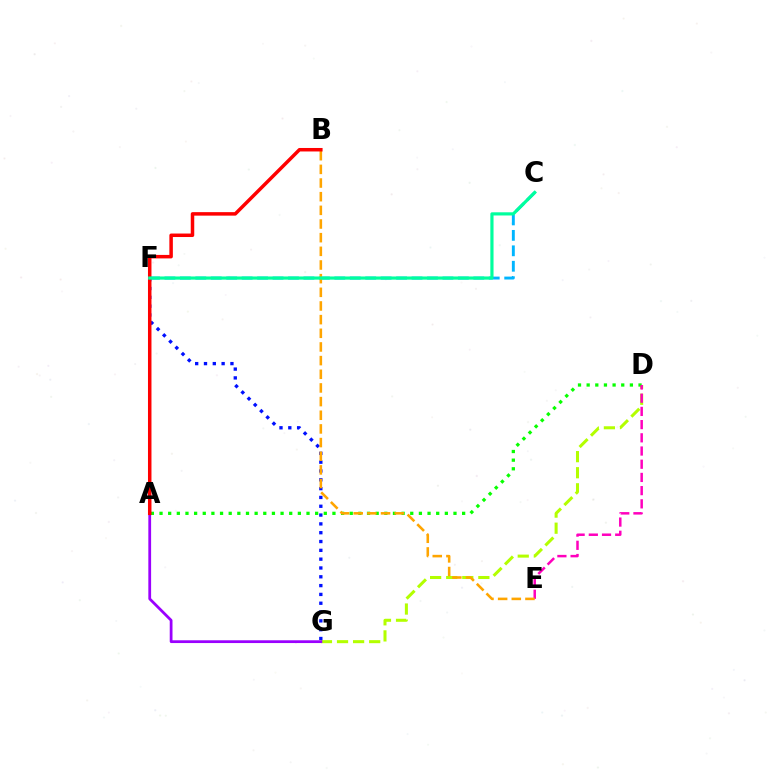{('C', 'F'): [{'color': '#00b5ff', 'line_style': 'dashed', 'thickness': 2.1}, {'color': '#00ff9d', 'line_style': 'solid', 'thickness': 2.29}], ('D', 'G'): [{'color': '#b3ff00', 'line_style': 'dashed', 'thickness': 2.18}], ('F', 'G'): [{'color': '#0010ff', 'line_style': 'dotted', 'thickness': 2.4}], ('A', 'D'): [{'color': '#08ff00', 'line_style': 'dotted', 'thickness': 2.35}], ('A', 'G'): [{'color': '#9b00ff', 'line_style': 'solid', 'thickness': 1.99}], ('D', 'E'): [{'color': '#ff00bd', 'line_style': 'dashed', 'thickness': 1.79}], ('B', 'E'): [{'color': '#ffa500', 'line_style': 'dashed', 'thickness': 1.86}], ('A', 'B'): [{'color': '#ff0000', 'line_style': 'solid', 'thickness': 2.52}]}